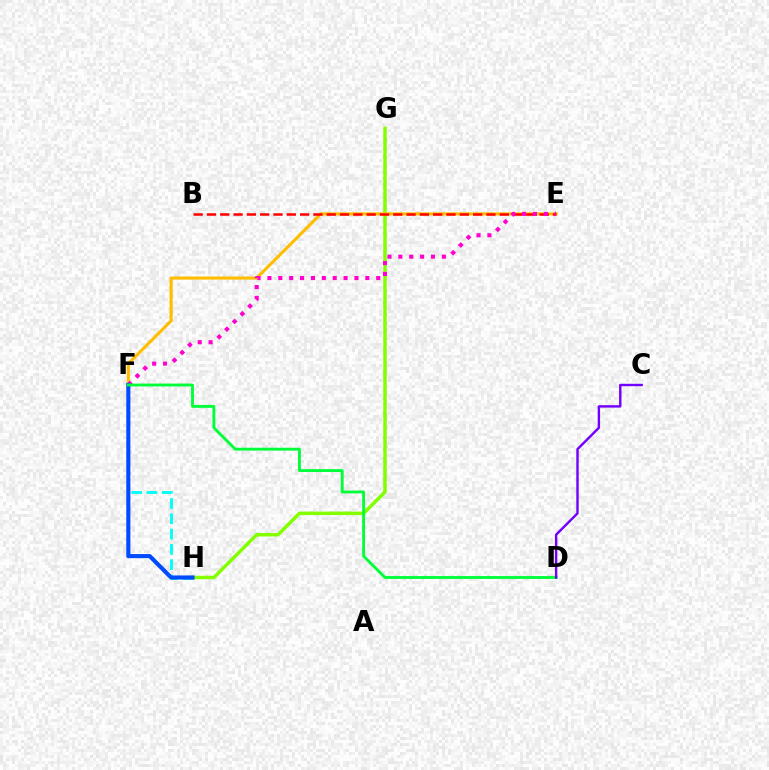{('G', 'H'): [{'color': '#84ff00', 'line_style': 'solid', 'thickness': 2.52}], ('E', 'F'): [{'color': '#ffbd00', 'line_style': 'solid', 'thickness': 2.24}, {'color': '#ff00cf', 'line_style': 'dotted', 'thickness': 2.96}], ('B', 'E'): [{'color': '#ff0000', 'line_style': 'dashed', 'thickness': 1.81}], ('F', 'H'): [{'color': '#00fff6', 'line_style': 'dashed', 'thickness': 2.08}, {'color': '#004bff', 'line_style': 'solid', 'thickness': 2.96}], ('D', 'F'): [{'color': '#00ff39', 'line_style': 'solid', 'thickness': 2.06}], ('C', 'D'): [{'color': '#7200ff', 'line_style': 'solid', 'thickness': 1.74}]}